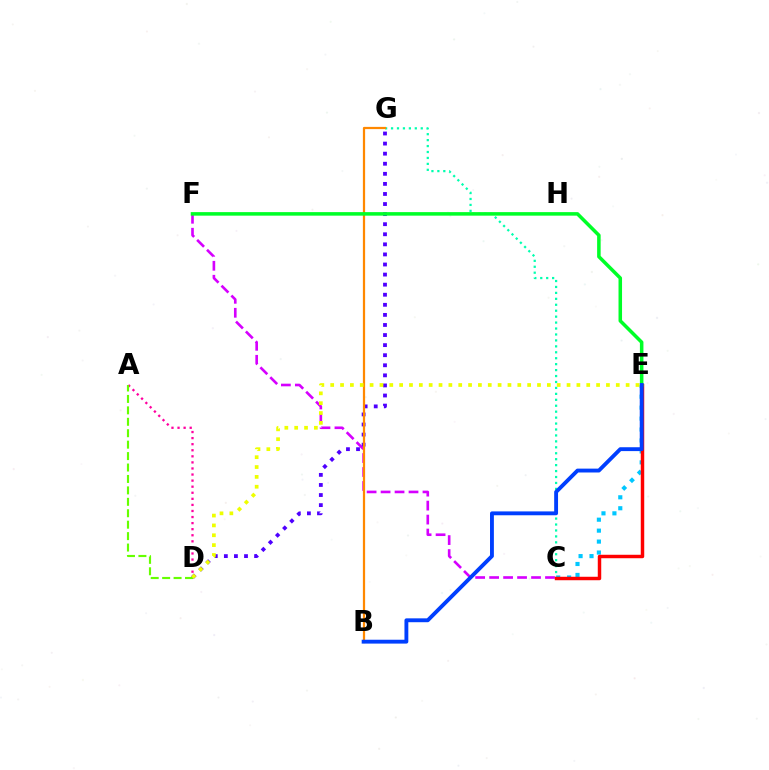{('C', 'G'): [{'color': '#00ffaf', 'line_style': 'dotted', 'thickness': 1.61}], ('C', 'F'): [{'color': '#d600ff', 'line_style': 'dashed', 'thickness': 1.9}], ('D', 'G'): [{'color': '#4f00ff', 'line_style': 'dotted', 'thickness': 2.74}], ('C', 'E'): [{'color': '#00c7ff', 'line_style': 'dotted', 'thickness': 2.97}, {'color': '#ff0000', 'line_style': 'solid', 'thickness': 2.49}], ('A', 'D'): [{'color': '#ff00a0', 'line_style': 'dotted', 'thickness': 1.65}, {'color': '#66ff00', 'line_style': 'dashed', 'thickness': 1.55}], ('B', 'G'): [{'color': '#ff8800', 'line_style': 'solid', 'thickness': 1.61}], ('E', 'F'): [{'color': '#00ff27', 'line_style': 'solid', 'thickness': 2.54}], ('B', 'E'): [{'color': '#003fff', 'line_style': 'solid', 'thickness': 2.78}], ('D', 'E'): [{'color': '#eeff00', 'line_style': 'dotted', 'thickness': 2.68}]}